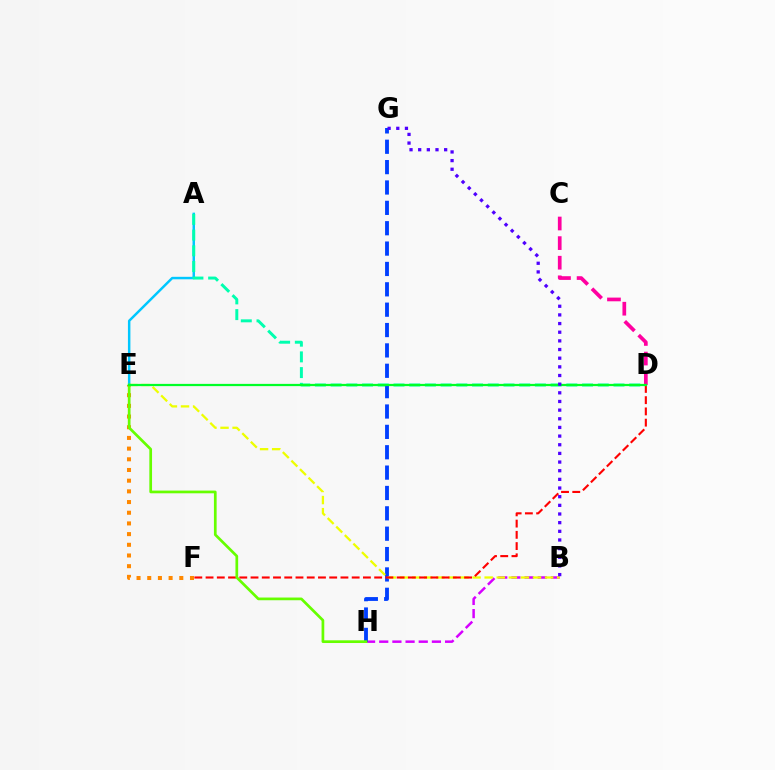{('A', 'E'): [{'color': '#00c7ff', 'line_style': 'solid', 'thickness': 1.78}], ('A', 'D'): [{'color': '#00ffaf', 'line_style': 'dashed', 'thickness': 2.13}], ('B', 'H'): [{'color': '#d600ff', 'line_style': 'dashed', 'thickness': 1.79}], ('G', 'H'): [{'color': '#003fff', 'line_style': 'dashed', 'thickness': 2.77}], ('E', 'F'): [{'color': '#ff8800', 'line_style': 'dotted', 'thickness': 2.9}], ('B', 'E'): [{'color': '#eeff00', 'line_style': 'dashed', 'thickness': 1.64}], ('D', 'F'): [{'color': '#ff0000', 'line_style': 'dashed', 'thickness': 1.53}], ('E', 'H'): [{'color': '#66ff00', 'line_style': 'solid', 'thickness': 1.95}], ('C', 'D'): [{'color': '#ff00a0', 'line_style': 'dashed', 'thickness': 2.66}], ('D', 'E'): [{'color': '#00ff27', 'line_style': 'solid', 'thickness': 1.61}], ('B', 'G'): [{'color': '#4f00ff', 'line_style': 'dotted', 'thickness': 2.35}]}